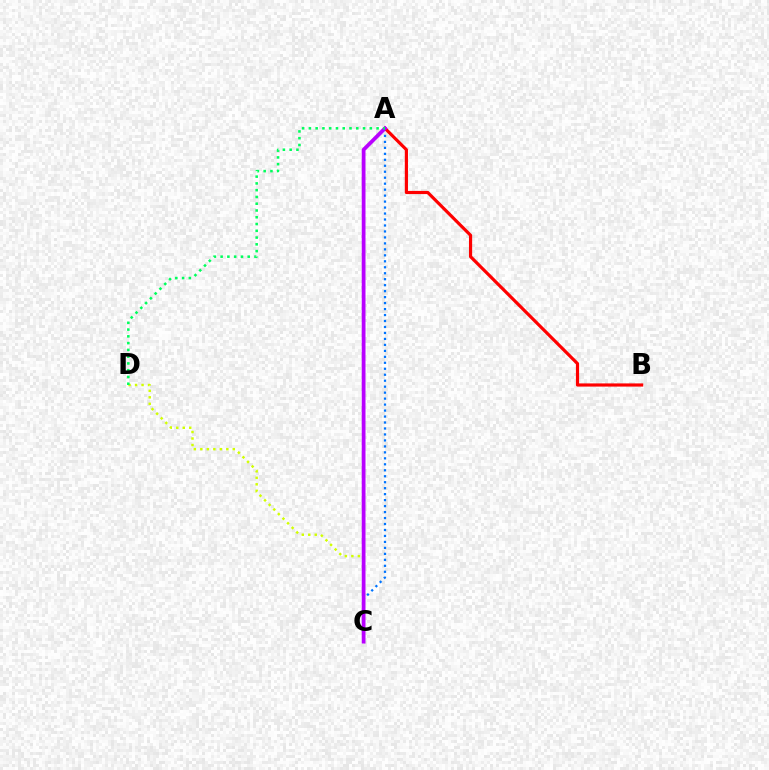{('C', 'D'): [{'color': '#d1ff00', 'line_style': 'dotted', 'thickness': 1.76}], ('A', 'C'): [{'color': '#0074ff', 'line_style': 'dotted', 'thickness': 1.62}, {'color': '#b900ff', 'line_style': 'solid', 'thickness': 2.71}], ('A', 'B'): [{'color': '#ff0000', 'line_style': 'solid', 'thickness': 2.28}], ('A', 'D'): [{'color': '#00ff5c', 'line_style': 'dotted', 'thickness': 1.84}]}